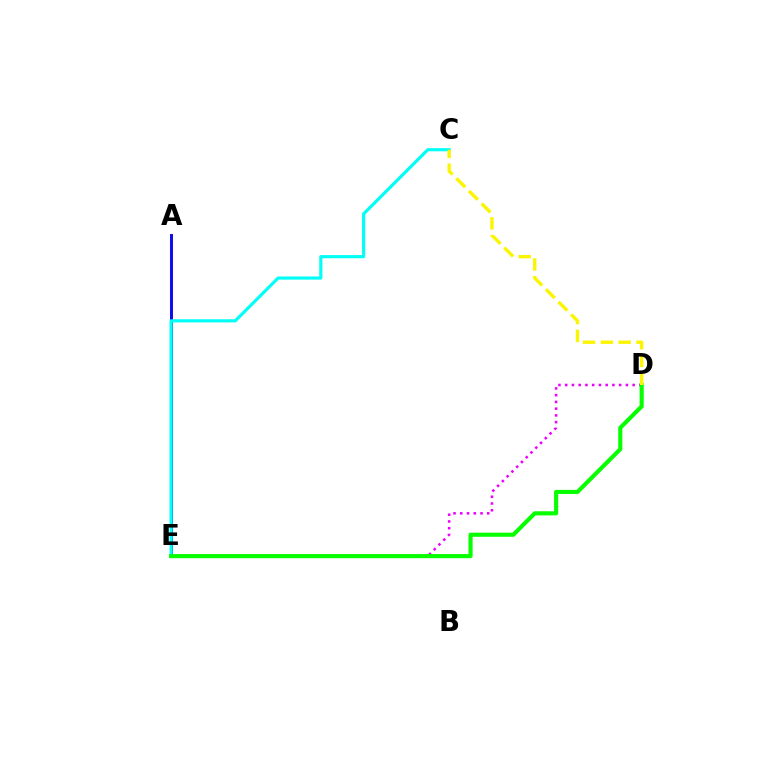{('D', 'E'): [{'color': '#ee00ff', 'line_style': 'dotted', 'thickness': 1.83}, {'color': '#08ff00', 'line_style': 'solid', 'thickness': 2.97}], ('A', 'E'): [{'color': '#ff0000', 'line_style': 'solid', 'thickness': 2.18}, {'color': '#0010ff', 'line_style': 'solid', 'thickness': 2.02}], ('C', 'E'): [{'color': '#00fff6', 'line_style': 'solid', 'thickness': 2.27}], ('C', 'D'): [{'color': '#fcf500', 'line_style': 'dashed', 'thickness': 2.42}]}